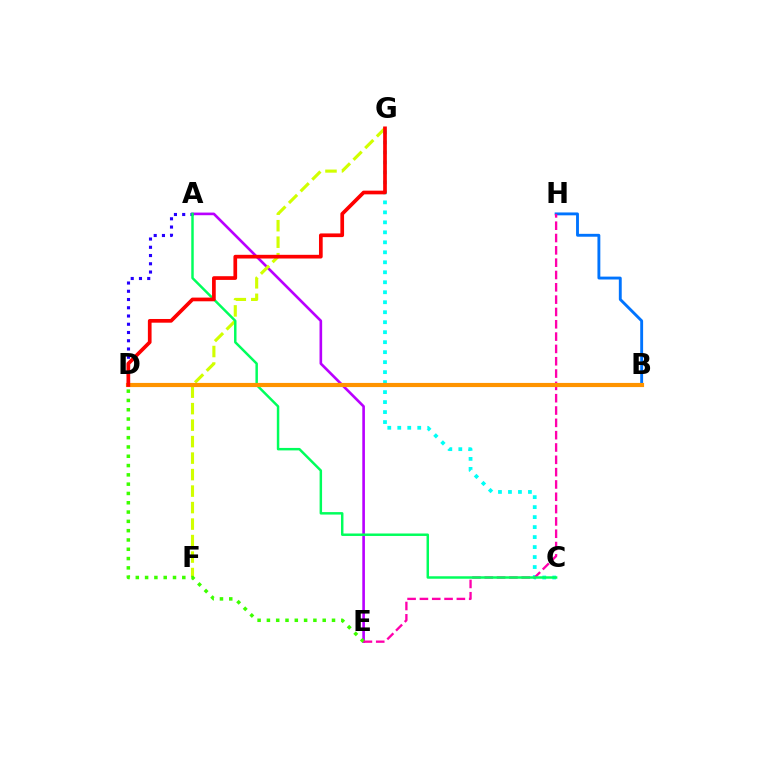{('A', 'E'): [{'color': '#b900ff', 'line_style': 'solid', 'thickness': 1.9}], ('F', 'G'): [{'color': '#d1ff00', 'line_style': 'dashed', 'thickness': 2.24}], ('A', 'D'): [{'color': '#2500ff', 'line_style': 'dotted', 'thickness': 2.24}], ('C', 'G'): [{'color': '#00fff6', 'line_style': 'dotted', 'thickness': 2.71}], ('D', 'E'): [{'color': '#3dff00', 'line_style': 'dotted', 'thickness': 2.53}], ('B', 'H'): [{'color': '#0074ff', 'line_style': 'solid', 'thickness': 2.07}], ('E', 'H'): [{'color': '#ff00ac', 'line_style': 'dashed', 'thickness': 1.67}], ('A', 'C'): [{'color': '#00ff5c', 'line_style': 'solid', 'thickness': 1.78}], ('B', 'D'): [{'color': '#ff9400', 'line_style': 'solid', 'thickness': 2.99}], ('D', 'G'): [{'color': '#ff0000', 'line_style': 'solid', 'thickness': 2.66}]}